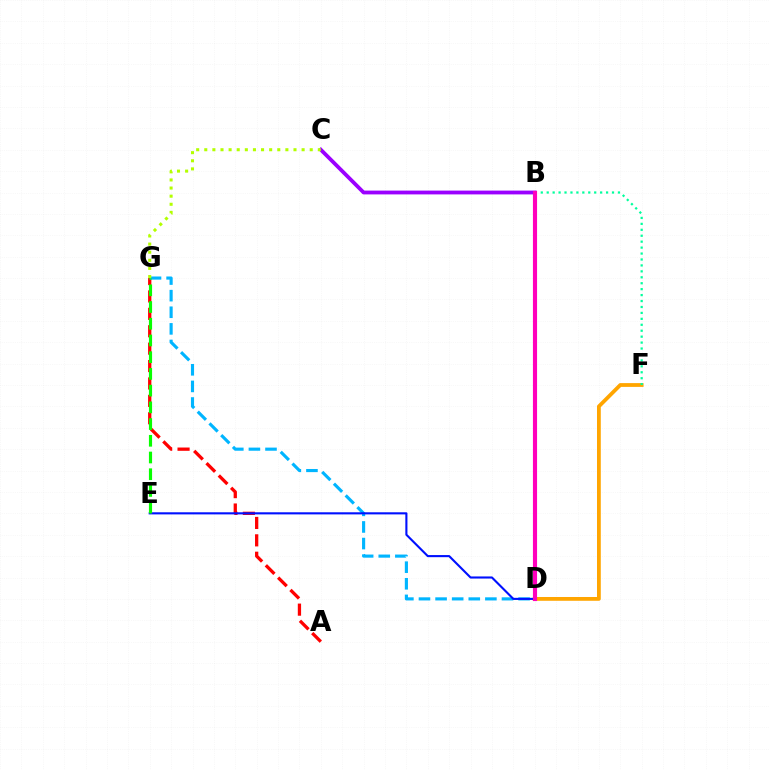{('B', 'C'): [{'color': '#9b00ff', 'line_style': 'solid', 'thickness': 2.74}], ('A', 'G'): [{'color': '#ff0000', 'line_style': 'dashed', 'thickness': 2.36}], ('D', 'G'): [{'color': '#00b5ff', 'line_style': 'dashed', 'thickness': 2.26}], ('D', 'F'): [{'color': '#ffa500', 'line_style': 'solid', 'thickness': 2.73}], ('B', 'F'): [{'color': '#00ff9d', 'line_style': 'dotted', 'thickness': 1.61}], ('D', 'E'): [{'color': '#0010ff', 'line_style': 'solid', 'thickness': 1.52}], ('C', 'G'): [{'color': '#b3ff00', 'line_style': 'dotted', 'thickness': 2.2}], ('B', 'D'): [{'color': '#ff00bd', 'line_style': 'solid', 'thickness': 2.97}], ('E', 'G'): [{'color': '#08ff00', 'line_style': 'dashed', 'thickness': 2.27}]}